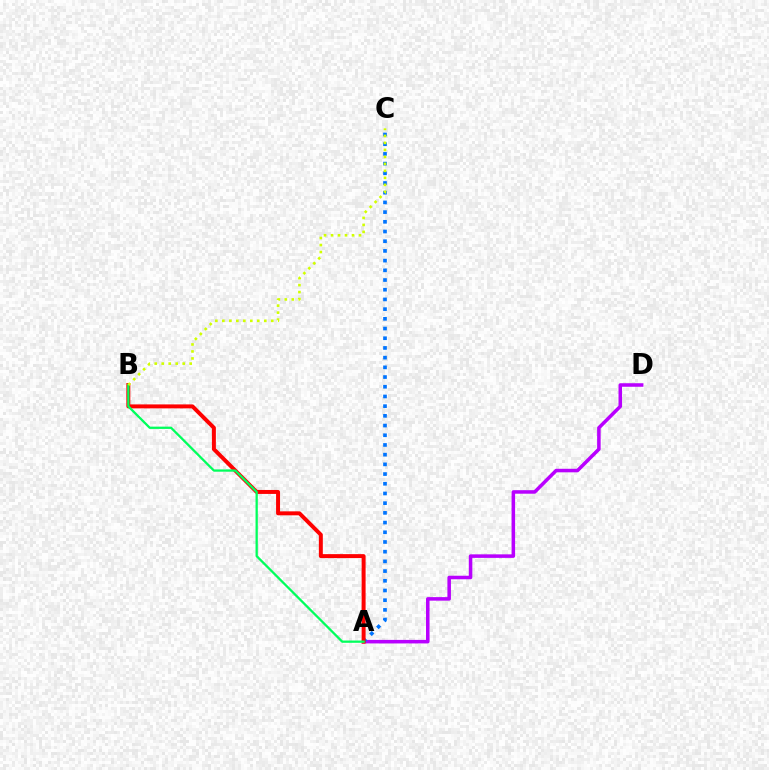{('A', 'D'): [{'color': '#b900ff', 'line_style': 'solid', 'thickness': 2.54}], ('A', 'C'): [{'color': '#0074ff', 'line_style': 'dotted', 'thickness': 2.64}], ('A', 'B'): [{'color': '#ff0000', 'line_style': 'solid', 'thickness': 2.85}, {'color': '#00ff5c', 'line_style': 'solid', 'thickness': 1.64}], ('B', 'C'): [{'color': '#d1ff00', 'line_style': 'dotted', 'thickness': 1.9}]}